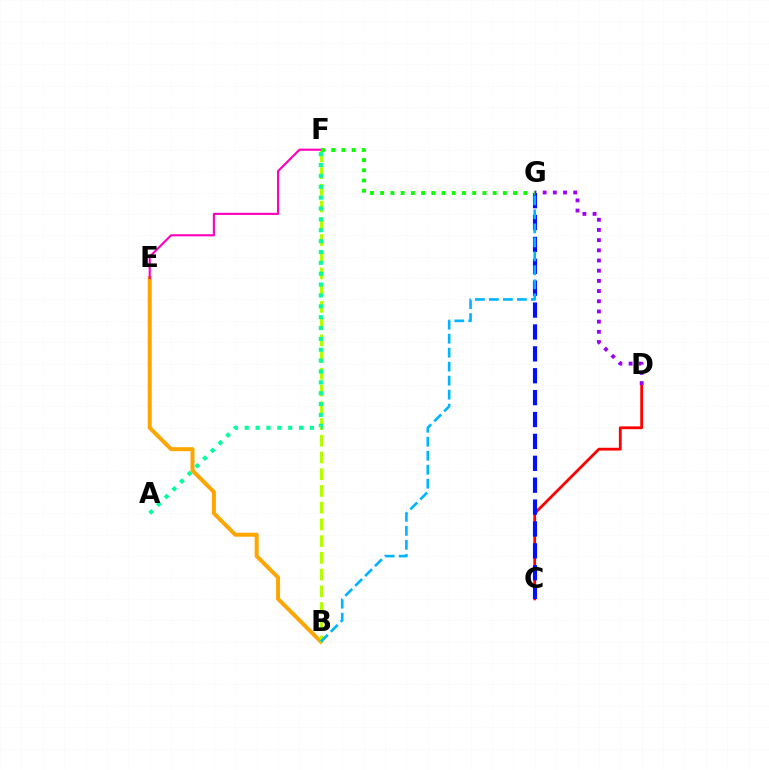{('B', 'E'): [{'color': '#ffa500', 'line_style': 'solid', 'thickness': 2.88}], ('B', 'F'): [{'color': '#b3ff00', 'line_style': 'dashed', 'thickness': 2.27}], ('A', 'F'): [{'color': '#00ff9d', 'line_style': 'dotted', 'thickness': 2.95}], ('C', 'D'): [{'color': '#ff0000', 'line_style': 'solid', 'thickness': 2.02}], ('C', 'G'): [{'color': '#0010ff', 'line_style': 'dashed', 'thickness': 2.97}], ('E', 'F'): [{'color': '#ff00bd', 'line_style': 'solid', 'thickness': 1.53}], ('F', 'G'): [{'color': '#08ff00', 'line_style': 'dotted', 'thickness': 2.78}], ('B', 'G'): [{'color': '#00b5ff', 'line_style': 'dashed', 'thickness': 1.9}], ('D', 'G'): [{'color': '#9b00ff', 'line_style': 'dotted', 'thickness': 2.77}]}